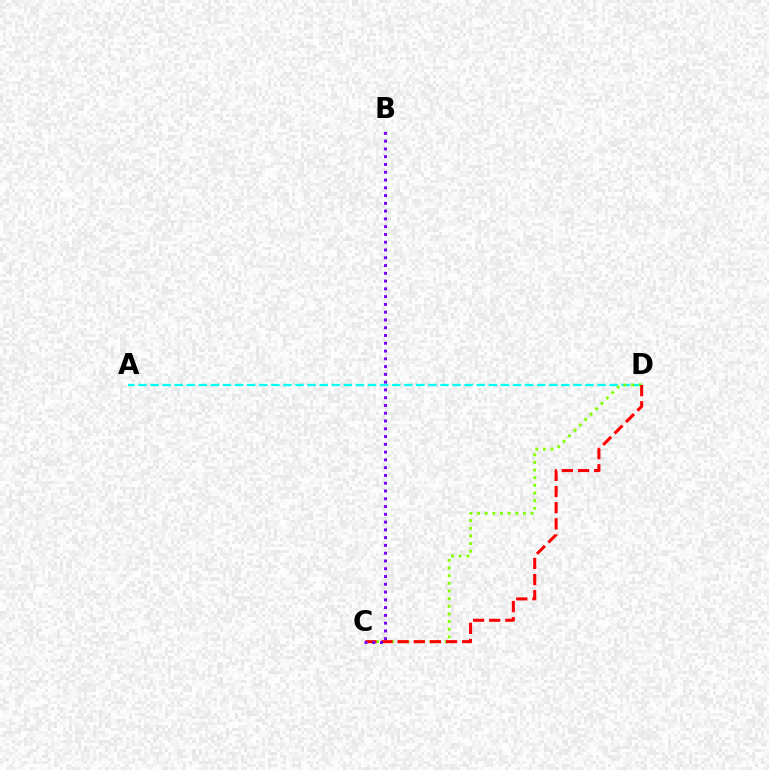{('A', 'D'): [{'color': '#00fff6', 'line_style': 'dashed', 'thickness': 1.64}], ('C', 'D'): [{'color': '#84ff00', 'line_style': 'dotted', 'thickness': 2.08}, {'color': '#ff0000', 'line_style': 'dashed', 'thickness': 2.19}], ('B', 'C'): [{'color': '#7200ff', 'line_style': 'dotted', 'thickness': 2.11}]}